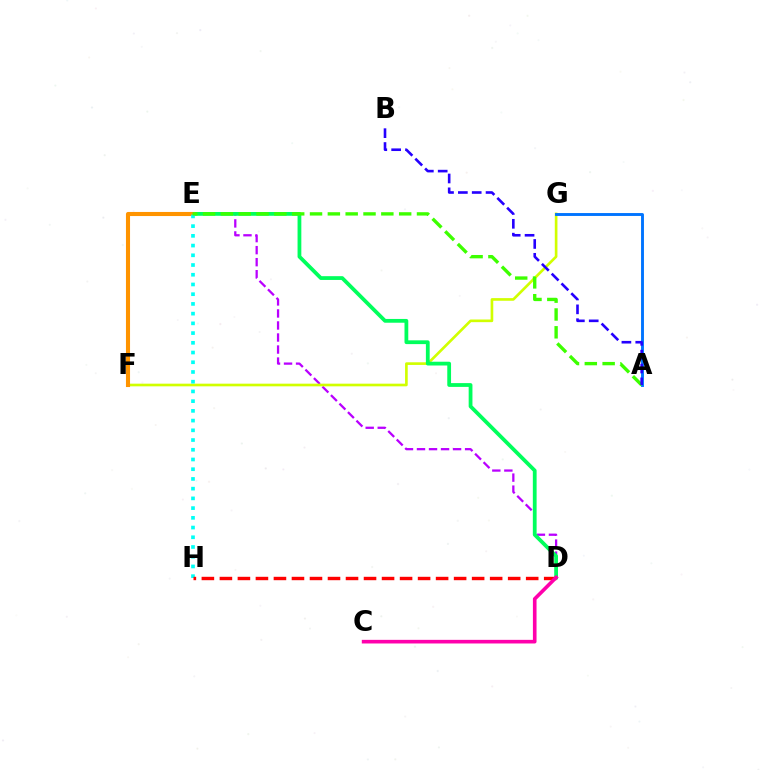{('D', 'E'): [{'color': '#b900ff', 'line_style': 'dashed', 'thickness': 1.63}, {'color': '#00ff5c', 'line_style': 'solid', 'thickness': 2.72}], ('F', 'G'): [{'color': '#d1ff00', 'line_style': 'solid', 'thickness': 1.91}], ('A', 'G'): [{'color': '#0074ff', 'line_style': 'solid', 'thickness': 2.08}], ('E', 'F'): [{'color': '#ff9400', 'line_style': 'solid', 'thickness': 2.94}], ('E', 'H'): [{'color': '#00fff6', 'line_style': 'dotted', 'thickness': 2.64}], ('D', 'H'): [{'color': '#ff0000', 'line_style': 'dashed', 'thickness': 2.45}], ('A', 'E'): [{'color': '#3dff00', 'line_style': 'dashed', 'thickness': 2.42}], ('A', 'B'): [{'color': '#2500ff', 'line_style': 'dashed', 'thickness': 1.88}], ('C', 'D'): [{'color': '#ff00ac', 'line_style': 'solid', 'thickness': 2.61}]}